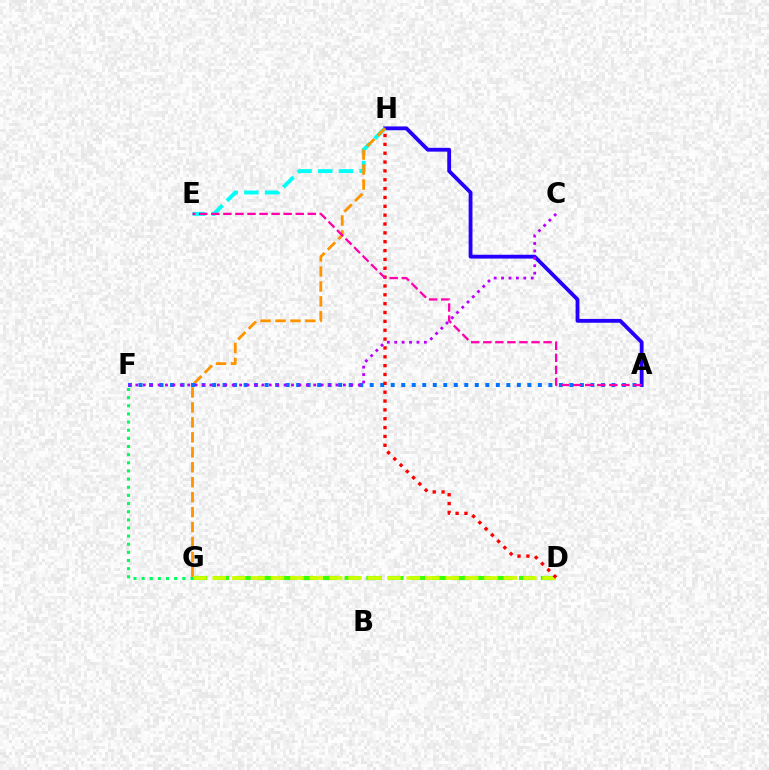{('A', 'H'): [{'color': '#2500ff', 'line_style': 'solid', 'thickness': 2.76}], ('E', 'H'): [{'color': '#00fff6', 'line_style': 'dashed', 'thickness': 2.81}], ('G', 'H'): [{'color': '#ff9400', 'line_style': 'dashed', 'thickness': 2.03}], ('D', 'G'): [{'color': '#3dff00', 'line_style': 'dashed', 'thickness': 2.96}, {'color': '#d1ff00', 'line_style': 'dashed', 'thickness': 2.64}], ('A', 'F'): [{'color': '#0074ff', 'line_style': 'dotted', 'thickness': 2.86}], ('C', 'F'): [{'color': '#b900ff', 'line_style': 'dotted', 'thickness': 2.01}], ('D', 'H'): [{'color': '#ff0000', 'line_style': 'dotted', 'thickness': 2.41}], ('F', 'G'): [{'color': '#00ff5c', 'line_style': 'dotted', 'thickness': 2.21}], ('A', 'E'): [{'color': '#ff00ac', 'line_style': 'dashed', 'thickness': 1.64}]}